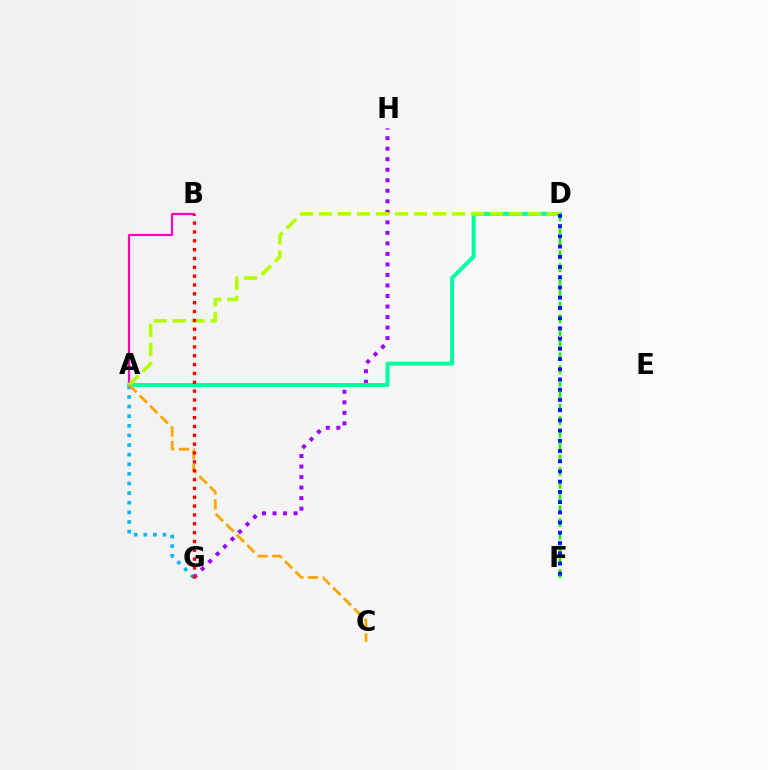{('A', 'B'): [{'color': '#ff00bd', 'line_style': 'solid', 'thickness': 1.59}], ('D', 'F'): [{'color': '#08ff00', 'line_style': 'dashed', 'thickness': 1.73}, {'color': '#0010ff', 'line_style': 'dotted', 'thickness': 2.78}], ('G', 'H'): [{'color': '#9b00ff', 'line_style': 'dotted', 'thickness': 2.86}], ('A', 'G'): [{'color': '#00b5ff', 'line_style': 'dotted', 'thickness': 2.61}], ('A', 'D'): [{'color': '#00ff9d', 'line_style': 'solid', 'thickness': 2.86}, {'color': '#b3ff00', 'line_style': 'dashed', 'thickness': 2.58}], ('A', 'C'): [{'color': '#ffa500', 'line_style': 'dashed', 'thickness': 2.01}], ('B', 'G'): [{'color': '#ff0000', 'line_style': 'dotted', 'thickness': 2.4}]}